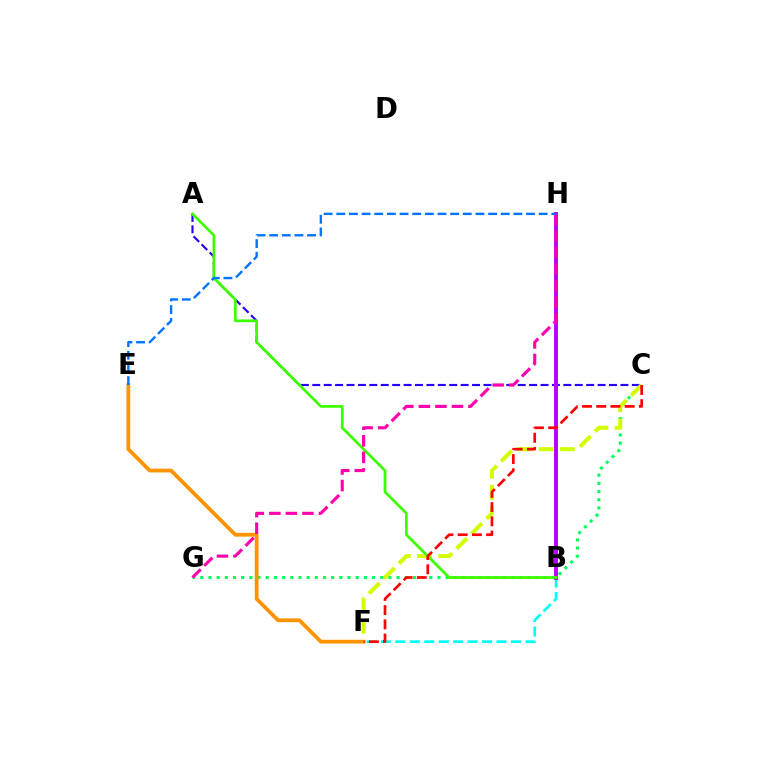{('A', 'C'): [{'color': '#2500ff', 'line_style': 'dashed', 'thickness': 1.55}], ('C', 'G'): [{'color': '#00ff5c', 'line_style': 'dotted', 'thickness': 2.22}], ('C', 'F'): [{'color': '#d1ff00', 'line_style': 'dashed', 'thickness': 2.88}, {'color': '#ff0000', 'line_style': 'dashed', 'thickness': 1.93}], ('E', 'F'): [{'color': '#ff9400', 'line_style': 'solid', 'thickness': 2.72}], ('B', 'F'): [{'color': '#00fff6', 'line_style': 'dashed', 'thickness': 1.96}], ('B', 'H'): [{'color': '#b900ff', 'line_style': 'solid', 'thickness': 2.82}], ('A', 'B'): [{'color': '#3dff00', 'line_style': 'solid', 'thickness': 1.98}], ('G', 'H'): [{'color': '#ff00ac', 'line_style': 'dashed', 'thickness': 2.25}], ('E', 'H'): [{'color': '#0074ff', 'line_style': 'dashed', 'thickness': 1.72}]}